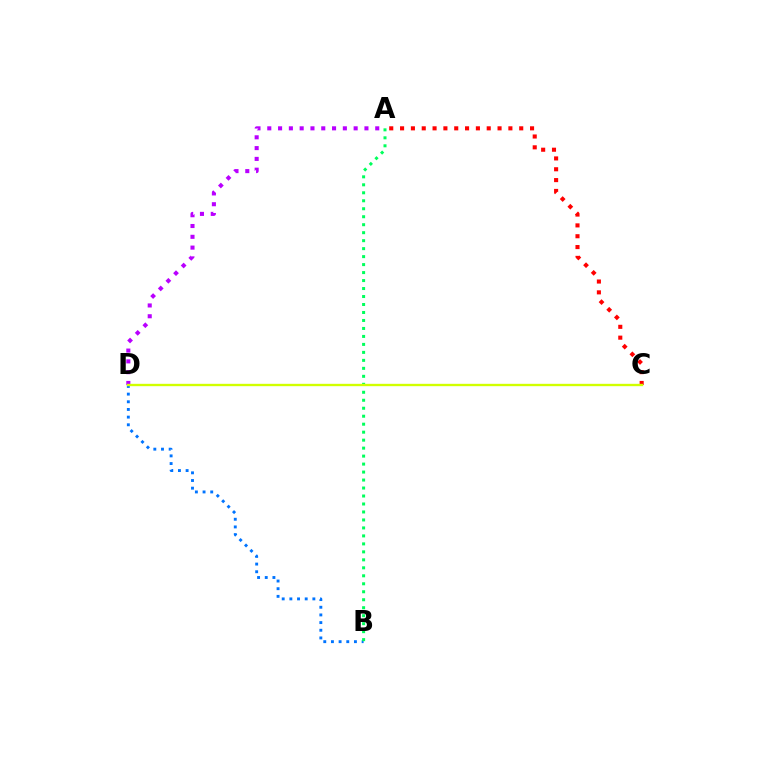{('A', 'C'): [{'color': '#ff0000', 'line_style': 'dotted', 'thickness': 2.94}], ('B', 'D'): [{'color': '#0074ff', 'line_style': 'dotted', 'thickness': 2.08}], ('A', 'D'): [{'color': '#b900ff', 'line_style': 'dotted', 'thickness': 2.93}], ('A', 'B'): [{'color': '#00ff5c', 'line_style': 'dotted', 'thickness': 2.17}], ('C', 'D'): [{'color': '#d1ff00', 'line_style': 'solid', 'thickness': 1.7}]}